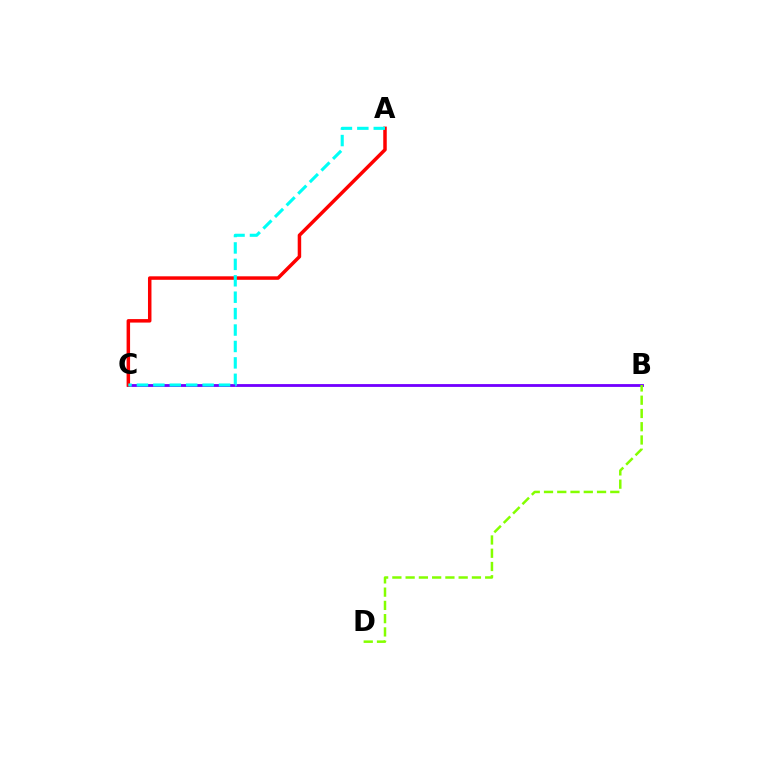{('B', 'C'): [{'color': '#7200ff', 'line_style': 'solid', 'thickness': 2.03}], ('A', 'C'): [{'color': '#ff0000', 'line_style': 'solid', 'thickness': 2.51}, {'color': '#00fff6', 'line_style': 'dashed', 'thickness': 2.23}], ('B', 'D'): [{'color': '#84ff00', 'line_style': 'dashed', 'thickness': 1.8}]}